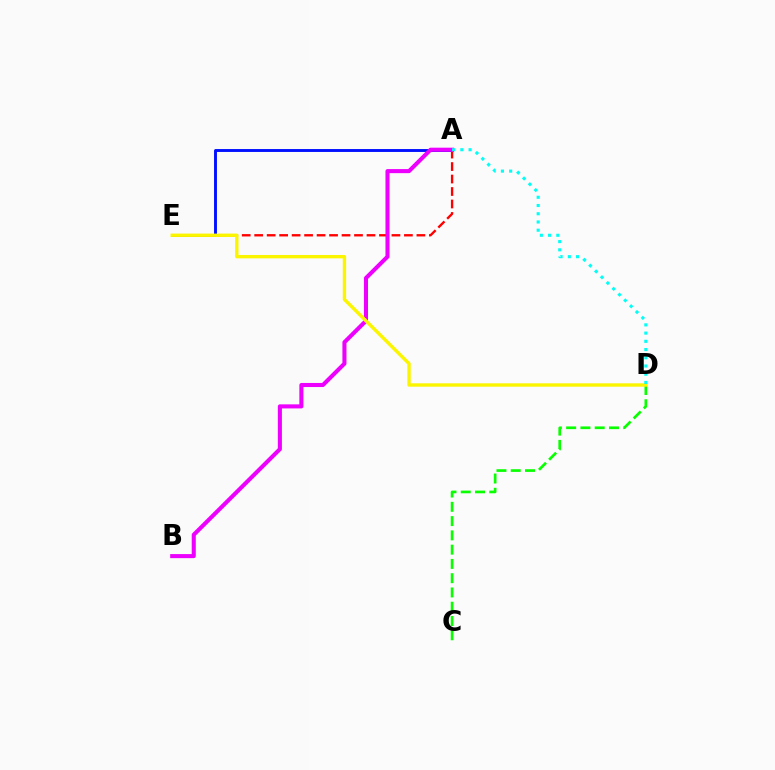{('C', 'D'): [{'color': '#08ff00', 'line_style': 'dashed', 'thickness': 1.94}], ('A', 'E'): [{'color': '#0010ff', 'line_style': 'solid', 'thickness': 2.09}, {'color': '#ff0000', 'line_style': 'dashed', 'thickness': 1.7}], ('A', 'B'): [{'color': '#ee00ff', 'line_style': 'solid', 'thickness': 2.93}], ('D', 'E'): [{'color': '#fcf500', 'line_style': 'solid', 'thickness': 2.43}], ('A', 'D'): [{'color': '#00fff6', 'line_style': 'dotted', 'thickness': 2.24}]}